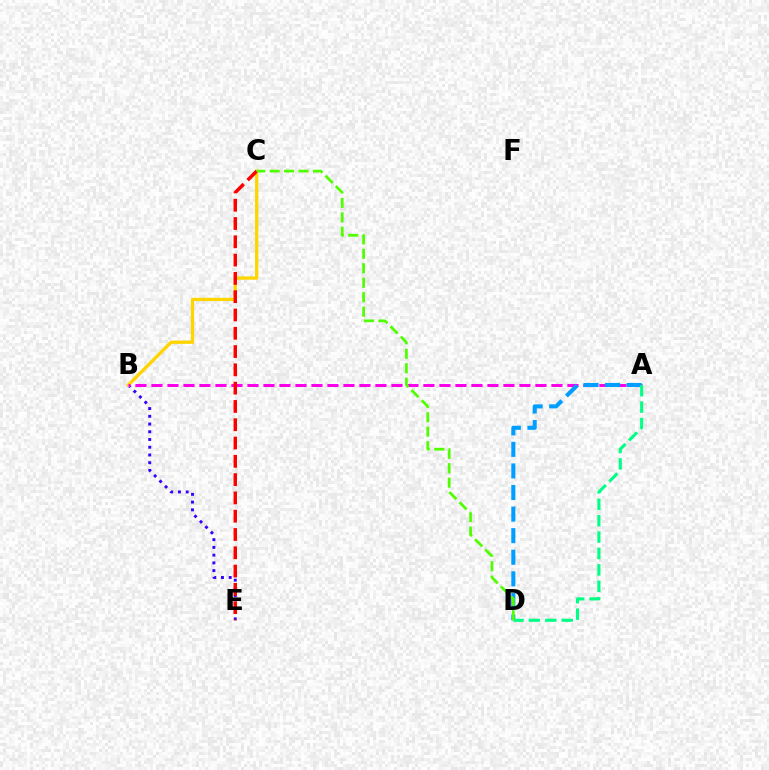{('B', 'E'): [{'color': '#3700ff', 'line_style': 'dotted', 'thickness': 2.1}], ('B', 'C'): [{'color': '#ffd500', 'line_style': 'solid', 'thickness': 2.36}], ('A', 'B'): [{'color': '#ff00ed', 'line_style': 'dashed', 'thickness': 2.17}], ('A', 'D'): [{'color': '#009eff', 'line_style': 'dashed', 'thickness': 2.93}, {'color': '#00ff86', 'line_style': 'dashed', 'thickness': 2.23}], ('C', 'E'): [{'color': '#ff0000', 'line_style': 'dashed', 'thickness': 2.49}], ('C', 'D'): [{'color': '#4fff00', 'line_style': 'dashed', 'thickness': 1.97}]}